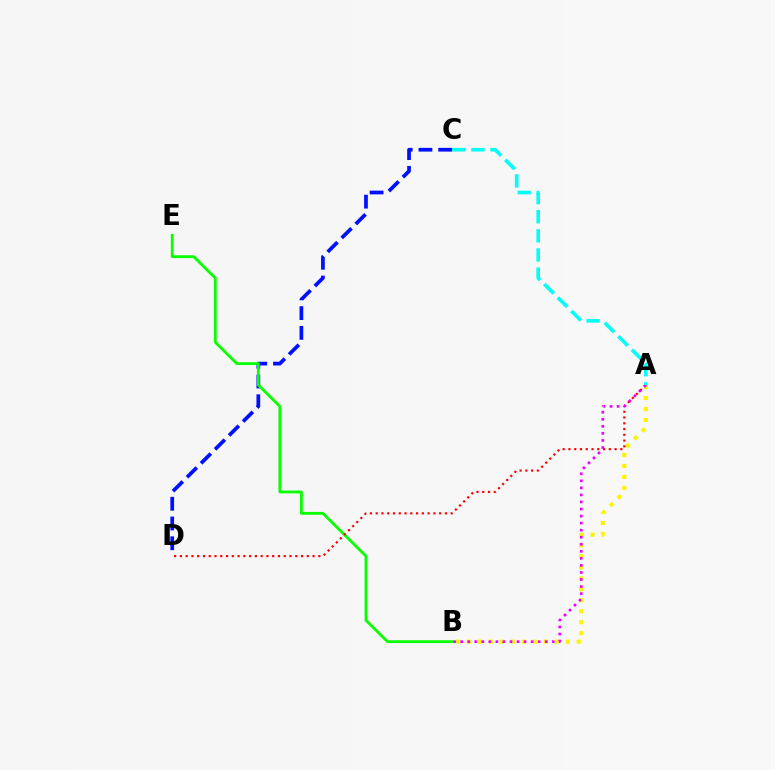{('A', 'B'): [{'color': '#fcf500', 'line_style': 'dotted', 'thickness': 2.98}, {'color': '#ee00ff', 'line_style': 'dotted', 'thickness': 1.92}], ('C', 'D'): [{'color': '#0010ff', 'line_style': 'dashed', 'thickness': 2.68}], ('B', 'E'): [{'color': '#08ff00', 'line_style': 'solid', 'thickness': 2.02}], ('A', 'D'): [{'color': '#ff0000', 'line_style': 'dotted', 'thickness': 1.57}], ('A', 'C'): [{'color': '#00fff6', 'line_style': 'dashed', 'thickness': 2.6}]}